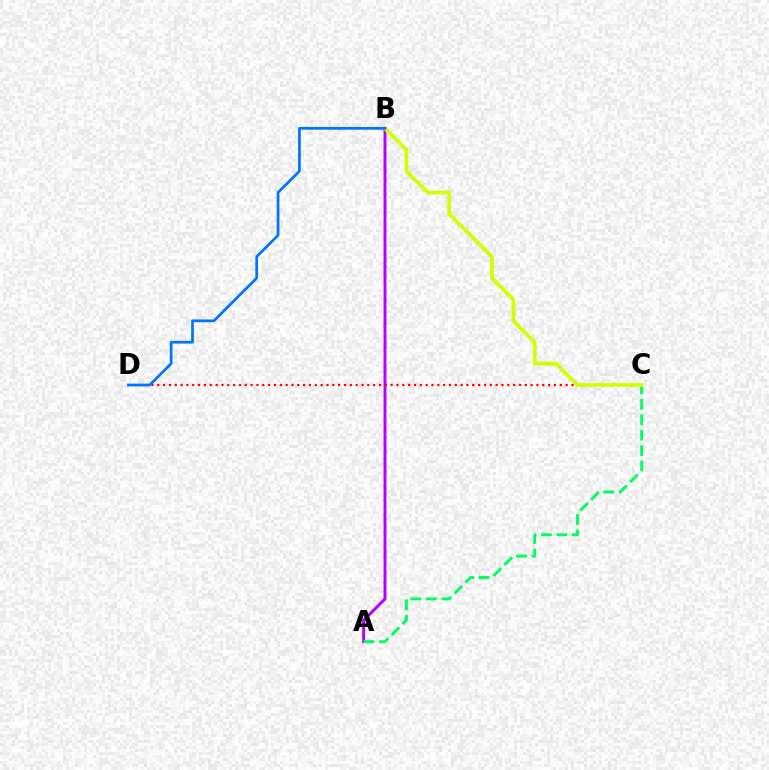{('A', 'B'): [{'color': '#b900ff', 'line_style': 'solid', 'thickness': 2.12}], ('C', 'D'): [{'color': '#ff0000', 'line_style': 'dotted', 'thickness': 1.59}], ('A', 'C'): [{'color': '#00ff5c', 'line_style': 'dashed', 'thickness': 2.1}], ('B', 'C'): [{'color': '#d1ff00', 'line_style': 'solid', 'thickness': 2.69}], ('B', 'D'): [{'color': '#0074ff', 'line_style': 'solid', 'thickness': 1.96}]}